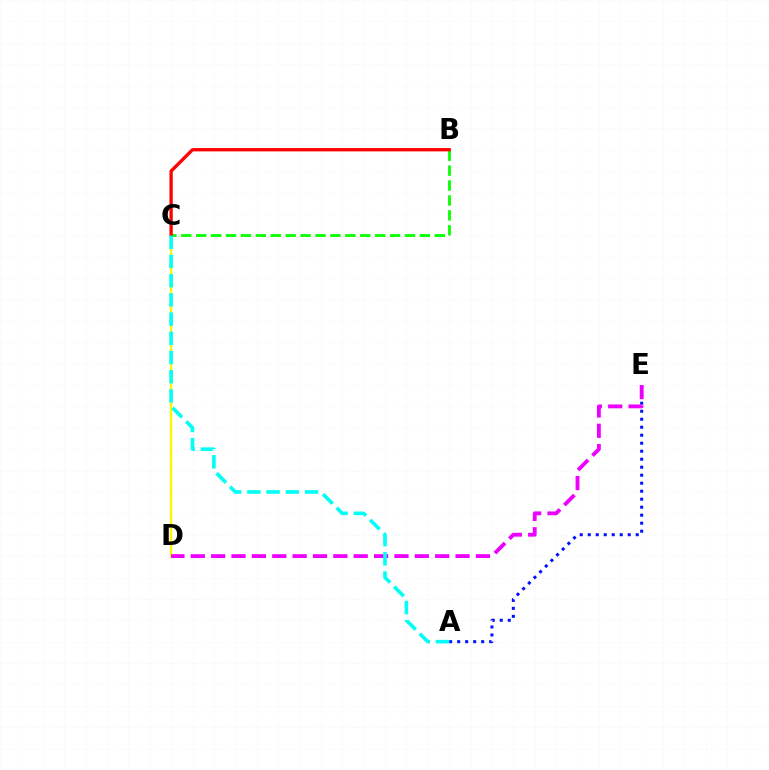{('A', 'E'): [{'color': '#0010ff', 'line_style': 'dotted', 'thickness': 2.17}], ('B', 'C'): [{'color': '#08ff00', 'line_style': 'dashed', 'thickness': 2.03}, {'color': '#ff0000', 'line_style': 'solid', 'thickness': 2.38}], ('C', 'D'): [{'color': '#fcf500', 'line_style': 'solid', 'thickness': 1.68}], ('D', 'E'): [{'color': '#ee00ff', 'line_style': 'dashed', 'thickness': 2.77}], ('A', 'C'): [{'color': '#00fff6', 'line_style': 'dashed', 'thickness': 2.61}]}